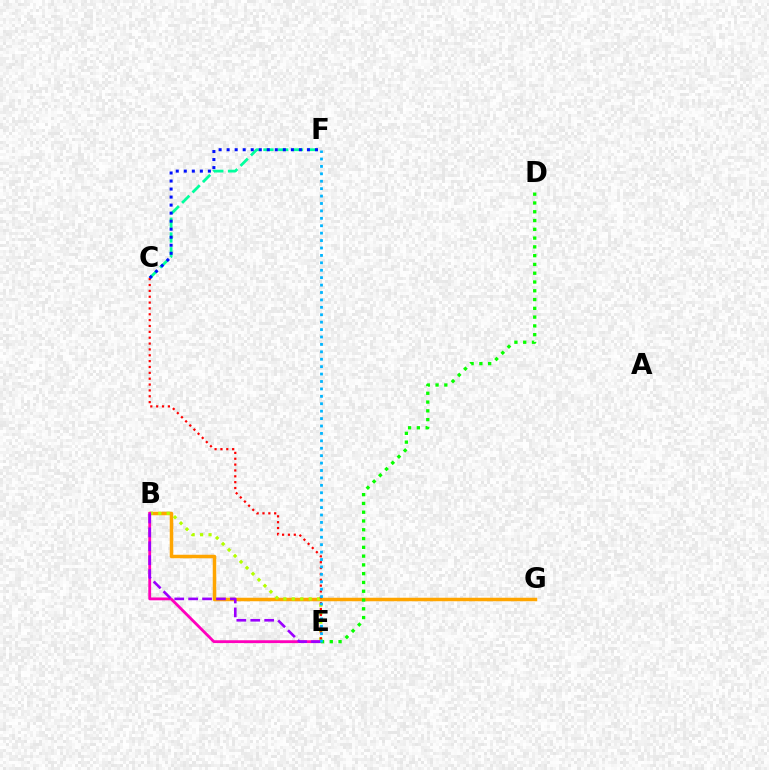{('C', 'F'): [{'color': '#00ff9d', 'line_style': 'dashed', 'thickness': 2.0}, {'color': '#0010ff', 'line_style': 'dotted', 'thickness': 2.18}], ('B', 'G'): [{'color': '#ffa500', 'line_style': 'solid', 'thickness': 2.52}], ('B', 'E'): [{'color': '#b3ff00', 'line_style': 'dotted', 'thickness': 2.3}, {'color': '#ff00bd', 'line_style': 'solid', 'thickness': 2.04}, {'color': '#9b00ff', 'line_style': 'dashed', 'thickness': 1.89}], ('C', 'E'): [{'color': '#ff0000', 'line_style': 'dotted', 'thickness': 1.59}], ('D', 'E'): [{'color': '#08ff00', 'line_style': 'dotted', 'thickness': 2.39}], ('E', 'F'): [{'color': '#00b5ff', 'line_style': 'dotted', 'thickness': 2.02}]}